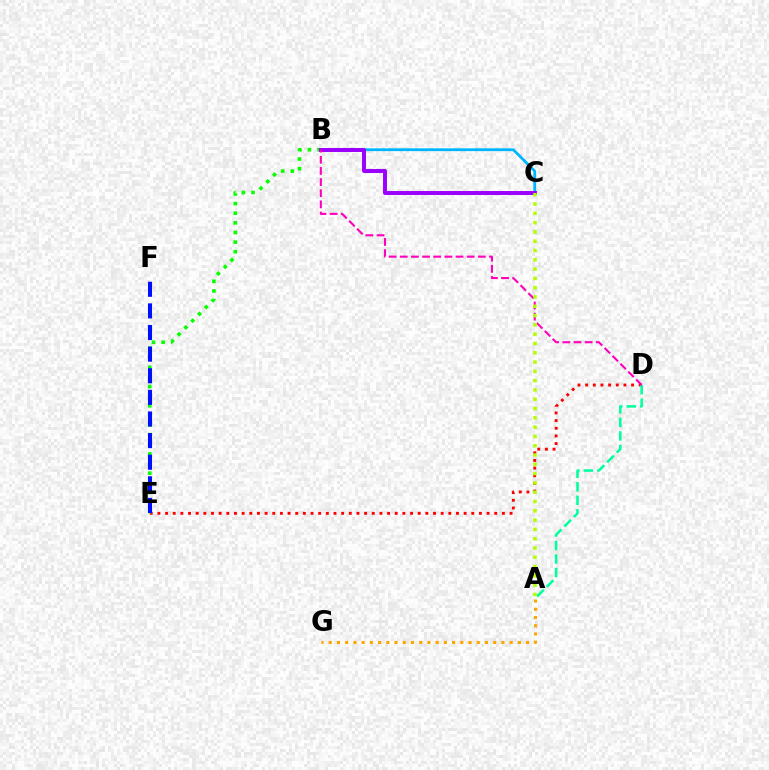{('A', 'G'): [{'color': '#ffa500', 'line_style': 'dotted', 'thickness': 2.23}], ('B', 'C'): [{'color': '#00b5ff', 'line_style': 'solid', 'thickness': 2.01}, {'color': '#9b00ff', 'line_style': 'solid', 'thickness': 2.84}], ('D', 'E'): [{'color': '#ff0000', 'line_style': 'dotted', 'thickness': 2.08}], ('B', 'E'): [{'color': '#08ff00', 'line_style': 'dotted', 'thickness': 2.61}], ('A', 'D'): [{'color': '#00ff9d', 'line_style': 'dashed', 'thickness': 1.84}], ('E', 'F'): [{'color': '#0010ff', 'line_style': 'dashed', 'thickness': 2.94}], ('B', 'D'): [{'color': '#ff00bd', 'line_style': 'dashed', 'thickness': 1.51}], ('A', 'C'): [{'color': '#b3ff00', 'line_style': 'dotted', 'thickness': 2.53}]}